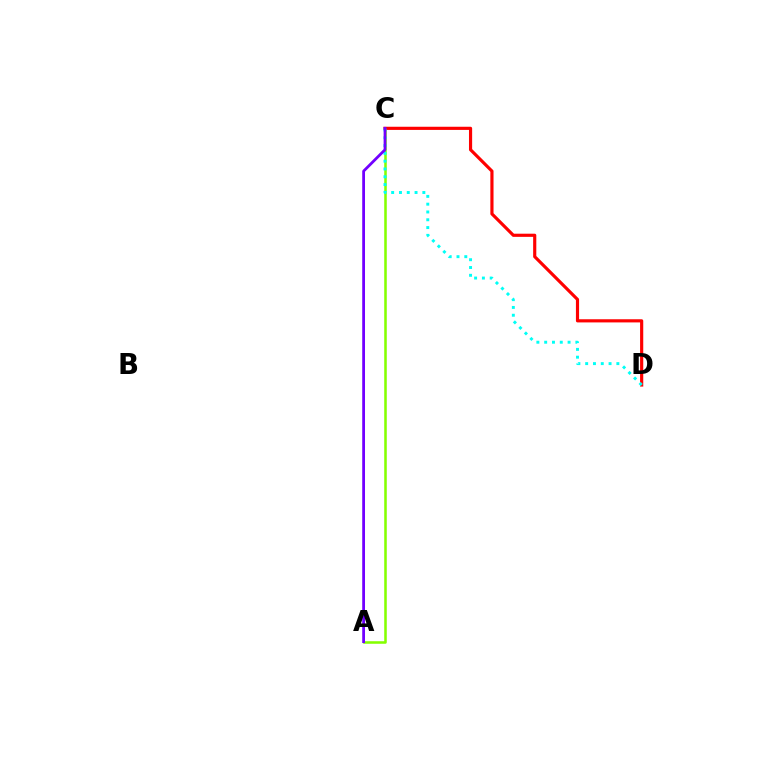{('A', 'C'): [{'color': '#84ff00', 'line_style': 'solid', 'thickness': 1.84}, {'color': '#7200ff', 'line_style': 'solid', 'thickness': 2.0}], ('C', 'D'): [{'color': '#ff0000', 'line_style': 'solid', 'thickness': 2.27}, {'color': '#00fff6', 'line_style': 'dotted', 'thickness': 2.12}]}